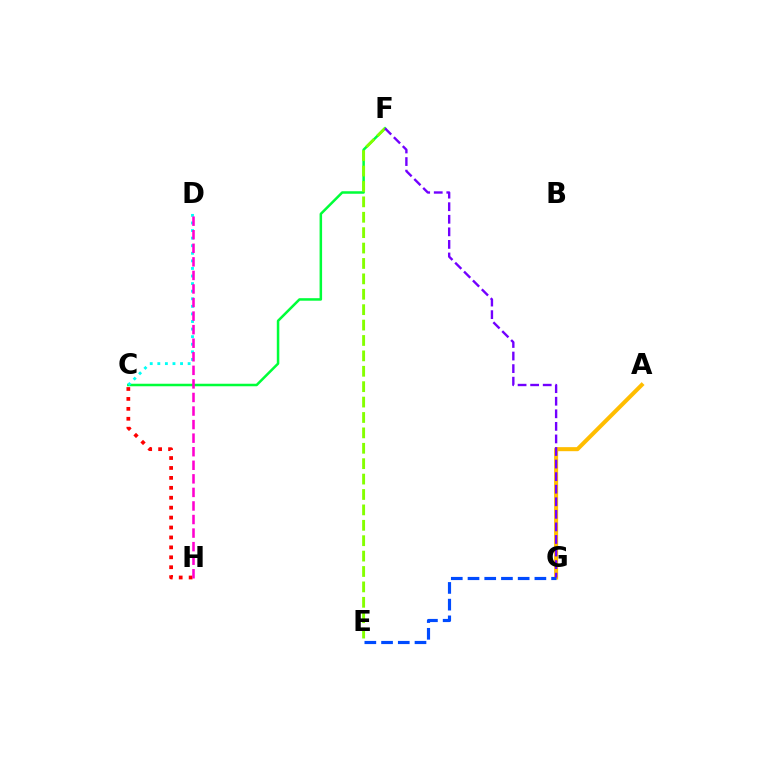{('A', 'G'): [{'color': '#ffbd00', 'line_style': 'solid', 'thickness': 2.91}], ('C', 'F'): [{'color': '#00ff39', 'line_style': 'solid', 'thickness': 1.81}], ('E', 'F'): [{'color': '#84ff00', 'line_style': 'dashed', 'thickness': 2.09}], ('E', 'G'): [{'color': '#004bff', 'line_style': 'dashed', 'thickness': 2.27}], ('F', 'G'): [{'color': '#7200ff', 'line_style': 'dashed', 'thickness': 1.71}], ('C', 'H'): [{'color': '#ff0000', 'line_style': 'dotted', 'thickness': 2.7}], ('C', 'D'): [{'color': '#00fff6', 'line_style': 'dotted', 'thickness': 2.06}], ('D', 'H'): [{'color': '#ff00cf', 'line_style': 'dashed', 'thickness': 1.84}]}